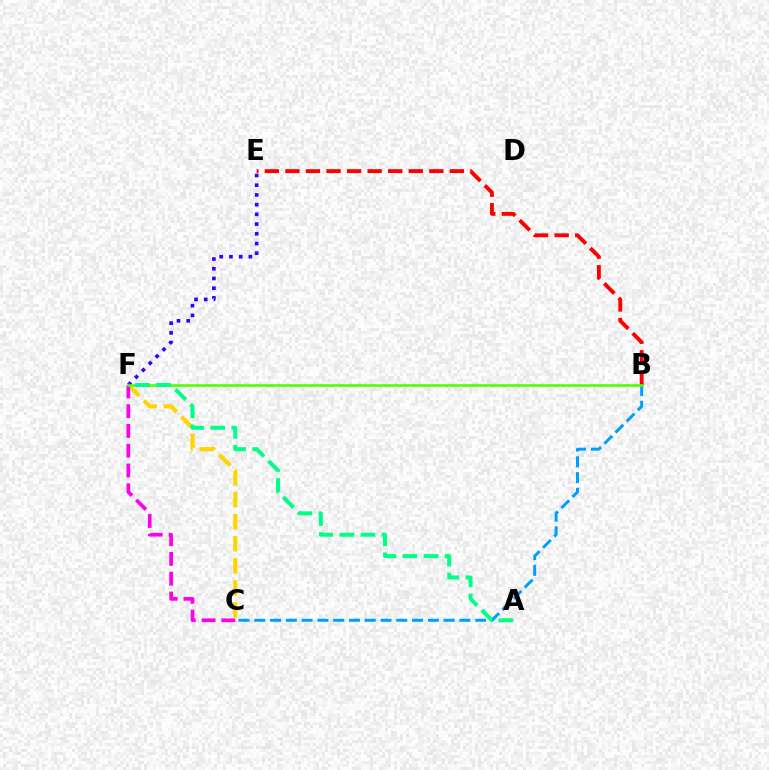{('B', 'C'): [{'color': '#009eff', 'line_style': 'dashed', 'thickness': 2.14}], ('C', 'F'): [{'color': '#ffd500', 'line_style': 'dashed', 'thickness': 2.99}, {'color': '#ff00ed', 'line_style': 'dashed', 'thickness': 2.69}], ('B', 'E'): [{'color': '#ff0000', 'line_style': 'dashed', 'thickness': 2.79}], ('E', 'F'): [{'color': '#3700ff', 'line_style': 'dotted', 'thickness': 2.64}], ('B', 'F'): [{'color': '#4fff00', 'line_style': 'solid', 'thickness': 1.86}], ('A', 'F'): [{'color': '#00ff86', 'line_style': 'dashed', 'thickness': 2.87}]}